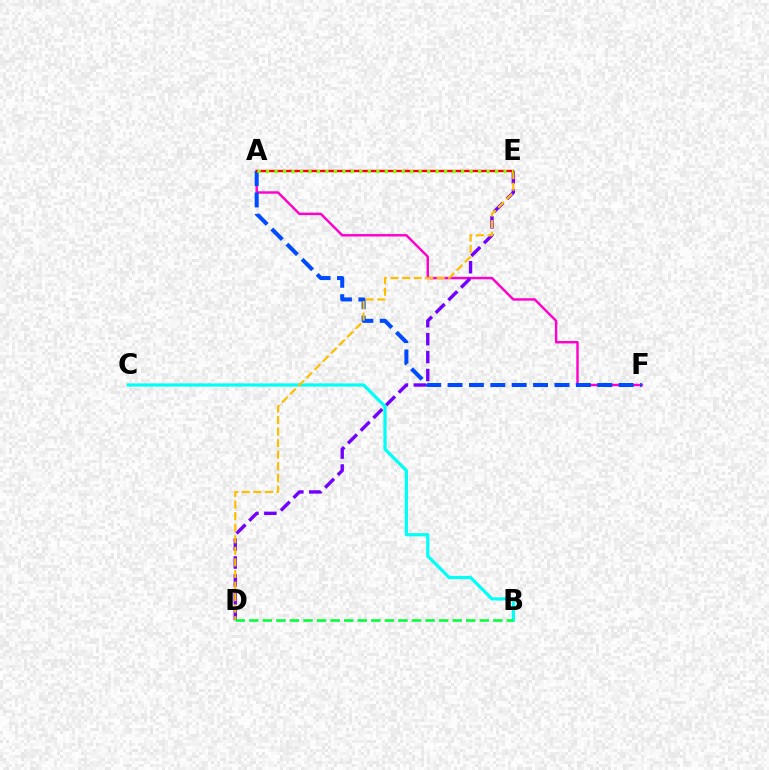{('A', 'F'): [{'color': '#ff00cf', 'line_style': 'solid', 'thickness': 1.75}, {'color': '#004bff', 'line_style': 'dashed', 'thickness': 2.91}], ('D', 'E'): [{'color': '#7200ff', 'line_style': 'dashed', 'thickness': 2.44}, {'color': '#ffbd00', 'line_style': 'dashed', 'thickness': 1.57}], ('B', 'C'): [{'color': '#00fff6', 'line_style': 'solid', 'thickness': 2.31}], ('B', 'D'): [{'color': '#00ff39', 'line_style': 'dashed', 'thickness': 1.84}], ('A', 'E'): [{'color': '#ff0000', 'line_style': 'solid', 'thickness': 1.71}, {'color': '#84ff00', 'line_style': 'dotted', 'thickness': 2.3}]}